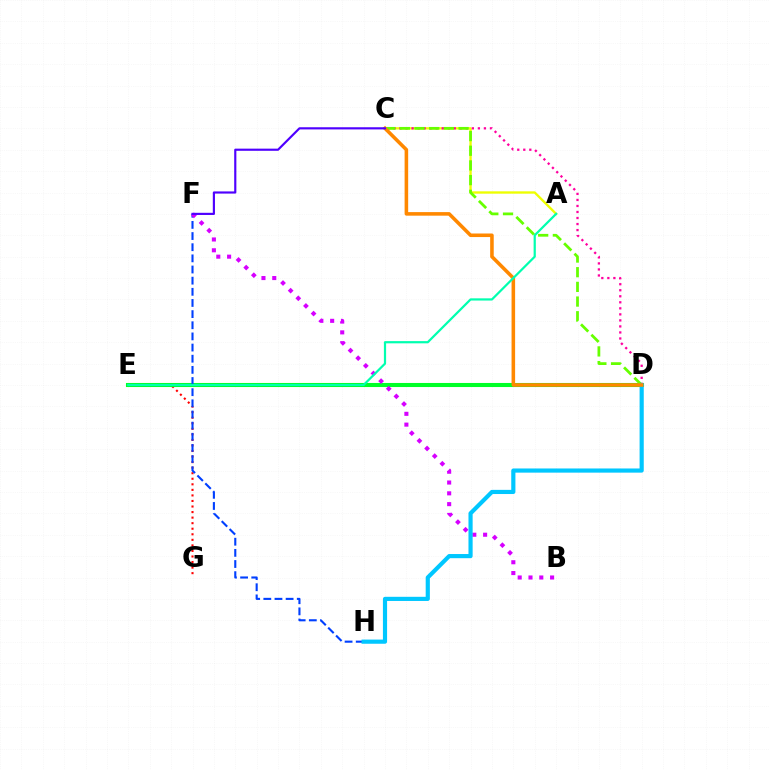{('E', 'G'): [{'color': '#ff0000', 'line_style': 'dotted', 'thickness': 1.51}], ('D', 'E'): [{'color': '#00ff27', 'line_style': 'solid', 'thickness': 2.93}], ('F', 'H'): [{'color': '#003fff', 'line_style': 'dashed', 'thickness': 1.51}], ('A', 'C'): [{'color': '#eeff00', 'line_style': 'solid', 'thickness': 1.69}], ('C', 'D'): [{'color': '#ff00a0', 'line_style': 'dotted', 'thickness': 1.64}, {'color': '#66ff00', 'line_style': 'dashed', 'thickness': 1.99}, {'color': '#ff8800', 'line_style': 'solid', 'thickness': 2.57}], ('B', 'F'): [{'color': '#d600ff', 'line_style': 'dotted', 'thickness': 2.94}], ('D', 'H'): [{'color': '#00c7ff', 'line_style': 'solid', 'thickness': 3.0}], ('C', 'F'): [{'color': '#4f00ff', 'line_style': 'solid', 'thickness': 1.56}], ('A', 'E'): [{'color': '#00ffaf', 'line_style': 'solid', 'thickness': 1.59}]}